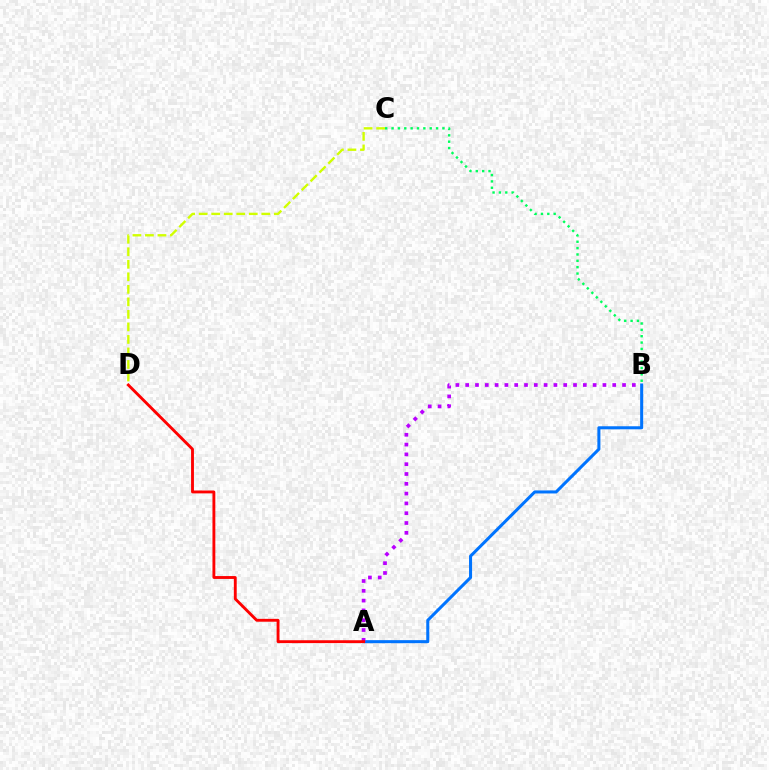{('B', 'C'): [{'color': '#00ff5c', 'line_style': 'dotted', 'thickness': 1.73}], ('C', 'D'): [{'color': '#d1ff00', 'line_style': 'dashed', 'thickness': 1.7}], ('A', 'B'): [{'color': '#0074ff', 'line_style': 'solid', 'thickness': 2.19}, {'color': '#b900ff', 'line_style': 'dotted', 'thickness': 2.66}], ('A', 'D'): [{'color': '#ff0000', 'line_style': 'solid', 'thickness': 2.06}]}